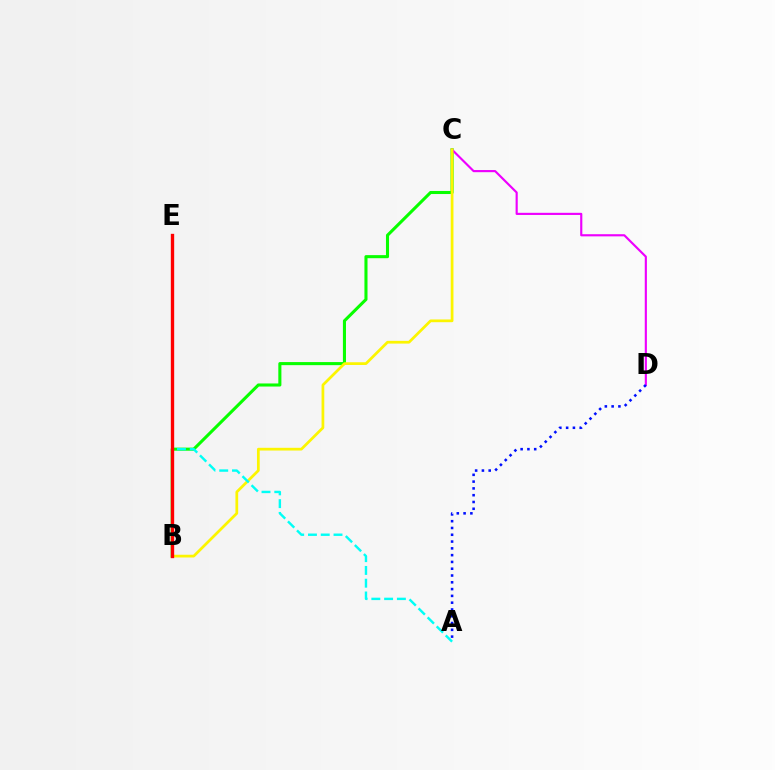{('B', 'C'): [{'color': '#08ff00', 'line_style': 'solid', 'thickness': 2.21}, {'color': '#fcf500', 'line_style': 'solid', 'thickness': 1.97}], ('C', 'D'): [{'color': '#ee00ff', 'line_style': 'solid', 'thickness': 1.55}], ('A', 'D'): [{'color': '#0010ff', 'line_style': 'dotted', 'thickness': 1.84}], ('A', 'E'): [{'color': '#00fff6', 'line_style': 'dashed', 'thickness': 1.74}], ('B', 'E'): [{'color': '#ff0000', 'line_style': 'solid', 'thickness': 2.42}]}